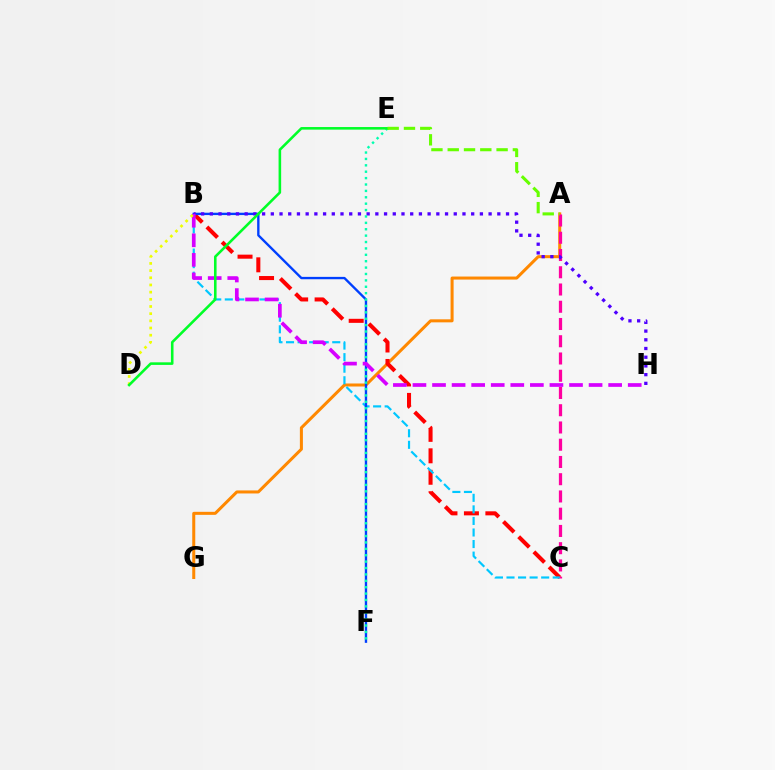{('A', 'G'): [{'color': '#ff8800', 'line_style': 'solid', 'thickness': 2.18}], ('B', 'C'): [{'color': '#ff0000', 'line_style': 'dashed', 'thickness': 2.91}, {'color': '#00c7ff', 'line_style': 'dashed', 'thickness': 1.57}], ('A', 'C'): [{'color': '#ff00a0', 'line_style': 'dashed', 'thickness': 2.34}], ('B', 'F'): [{'color': '#003fff', 'line_style': 'solid', 'thickness': 1.7}], ('B', 'H'): [{'color': '#4f00ff', 'line_style': 'dotted', 'thickness': 2.37}, {'color': '#d600ff', 'line_style': 'dashed', 'thickness': 2.66}], ('E', 'F'): [{'color': '#00ffaf', 'line_style': 'dotted', 'thickness': 1.74}], ('B', 'D'): [{'color': '#eeff00', 'line_style': 'dotted', 'thickness': 1.95}], ('D', 'E'): [{'color': '#00ff27', 'line_style': 'solid', 'thickness': 1.86}], ('A', 'E'): [{'color': '#66ff00', 'line_style': 'dashed', 'thickness': 2.21}]}